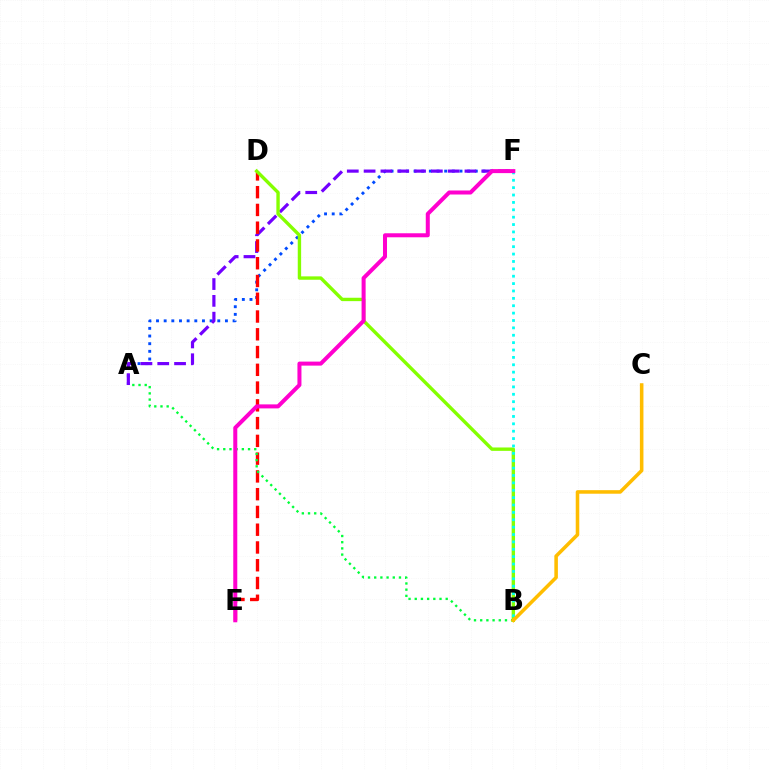{('A', 'F'): [{'color': '#004bff', 'line_style': 'dotted', 'thickness': 2.08}, {'color': '#7200ff', 'line_style': 'dashed', 'thickness': 2.28}], ('D', 'E'): [{'color': '#ff0000', 'line_style': 'dashed', 'thickness': 2.41}], ('A', 'B'): [{'color': '#00ff39', 'line_style': 'dotted', 'thickness': 1.68}], ('B', 'D'): [{'color': '#84ff00', 'line_style': 'solid', 'thickness': 2.43}], ('B', 'F'): [{'color': '#00fff6', 'line_style': 'dotted', 'thickness': 2.01}], ('E', 'F'): [{'color': '#ff00cf', 'line_style': 'solid', 'thickness': 2.89}], ('B', 'C'): [{'color': '#ffbd00', 'line_style': 'solid', 'thickness': 2.56}]}